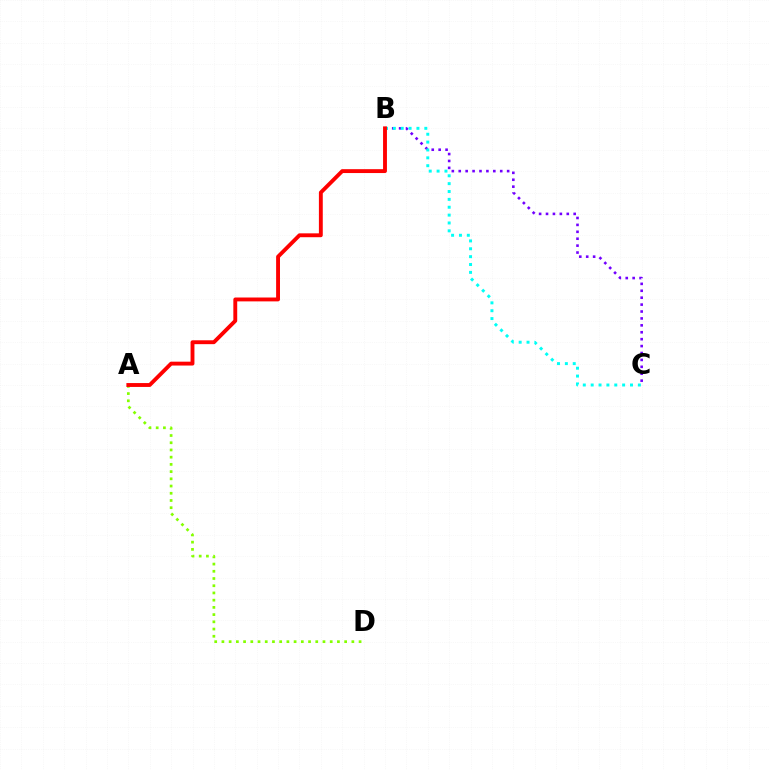{('B', 'C'): [{'color': '#7200ff', 'line_style': 'dotted', 'thickness': 1.88}, {'color': '#00fff6', 'line_style': 'dotted', 'thickness': 2.14}], ('A', 'D'): [{'color': '#84ff00', 'line_style': 'dotted', 'thickness': 1.96}], ('A', 'B'): [{'color': '#ff0000', 'line_style': 'solid', 'thickness': 2.79}]}